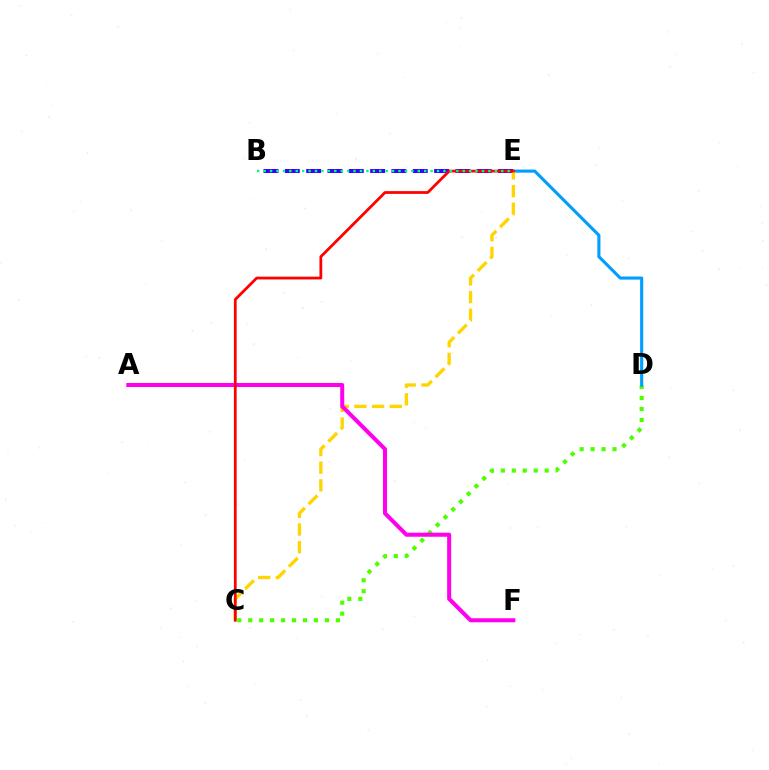{('C', 'D'): [{'color': '#4fff00', 'line_style': 'dotted', 'thickness': 2.98}], ('D', 'E'): [{'color': '#009eff', 'line_style': 'solid', 'thickness': 2.23}], ('B', 'E'): [{'color': '#3700ff', 'line_style': 'dashed', 'thickness': 2.9}, {'color': '#00ff86', 'line_style': 'dotted', 'thickness': 1.75}], ('C', 'E'): [{'color': '#ffd500', 'line_style': 'dashed', 'thickness': 2.4}, {'color': '#ff0000', 'line_style': 'solid', 'thickness': 1.99}], ('A', 'F'): [{'color': '#ff00ed', 'line_style': 'solid', 'thickness': 2.9}]}